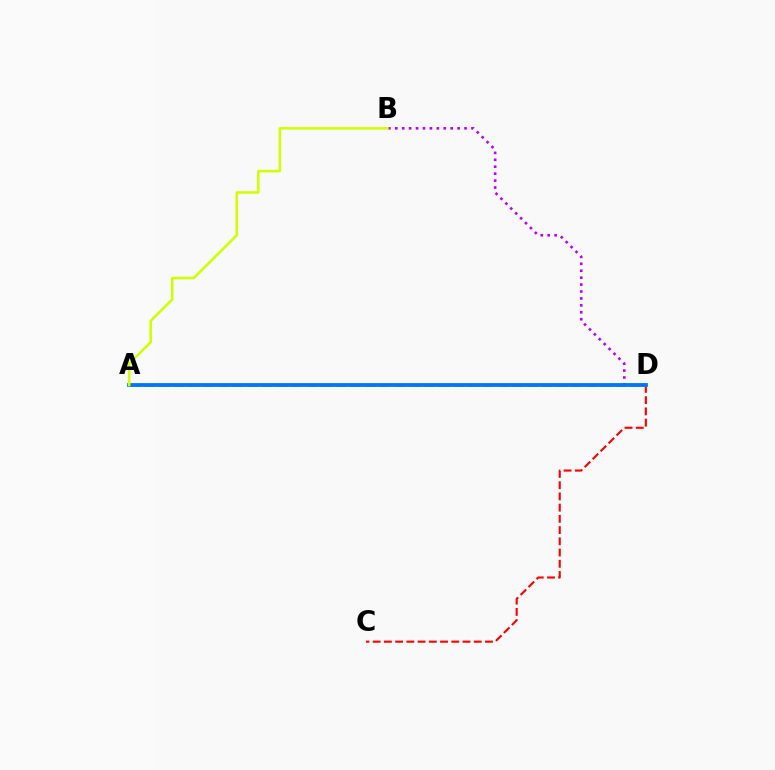{('B', 'D'): [{'color': '#b900ff', 'line_style': 'dotted', 'thickness': 1.88}], ('C', 'D'): [{'color': '#ff0000', 'line_style': 'dashed', 'thickness': 1.53}], ('A', 'D'): [{'color': '#00ff5c', 'line_style': 'dashed', 'thickness': 2.0}, {'color': '#0074ff', 'line_style': 'solid', 'thickness': 2.73}], ('A', 'B'): [{'color': '#d1ff00', 'line_style': 'solid', 'thickness': 1.85}]}